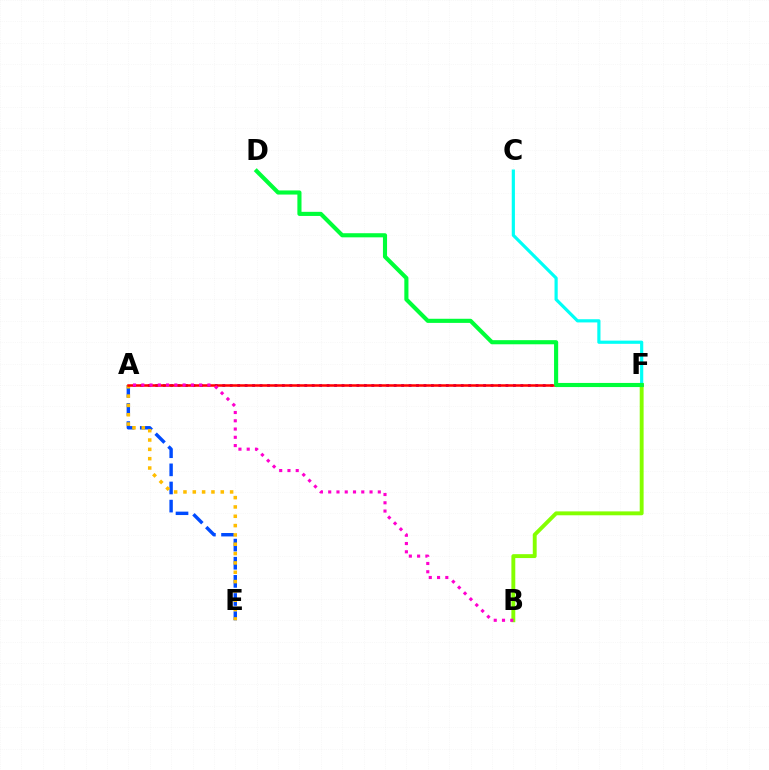{('C', 'F'): [{'color': '#00fff6', 'line_style': 'solid', 'thickness': 2.29}], ('A', 'E'): [{'color': '#004bff', 'line_style': 'dashed', 'thickness': 2.46}, {'color': '#ffbd00', 'line_style': 'dotted', 'thickness': 2.54}], ('A', 'F'): [{'color': '#7200ff', 'line_style': 'dotted', 'thickness': 2.02}, {'color': '#ff0000', 'line_style': 'solid', 'thickness': 1.81}], ('B', 'F'): [{'color': '#84ff00', 'line_style': 'solid', 'thickness': 2.8}], ('A', 'B'): [{'color': '#ff00cf', 'line_style': 'dotted', 'thickness': 2.25}], ('D', 'F'): [{'color': '#00ff39', 'line_style': 'solid', 'thickness': 2.97}]}